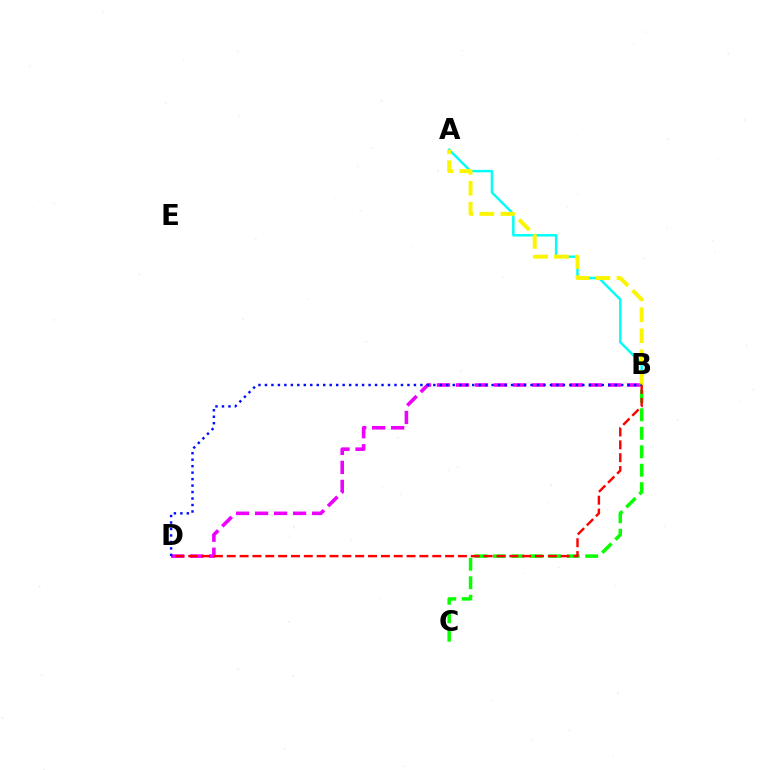{('A', 'B'): [{'color': '#00fff6', 'line_style': 'solid', 'thickness': 1.76}, {'color': '#fcf500', 'line_style': 'dashed', 'thickness': 2.85}], ('B', 'C'): [{'color': '#08ff00', 'line_style': 'dashed', 'thickness': 2.51}], ('B', 'D'): [{'color': '#ee00ff', 'line_style': 'dashed', 'thickness': 2.58}, {'color': '#ff0000', 'line_style': 'dashed', 'thickness': 1.74}, {'color': '#0010ff', 'line_style': 'dotted', 'thickness': 1.76}]}